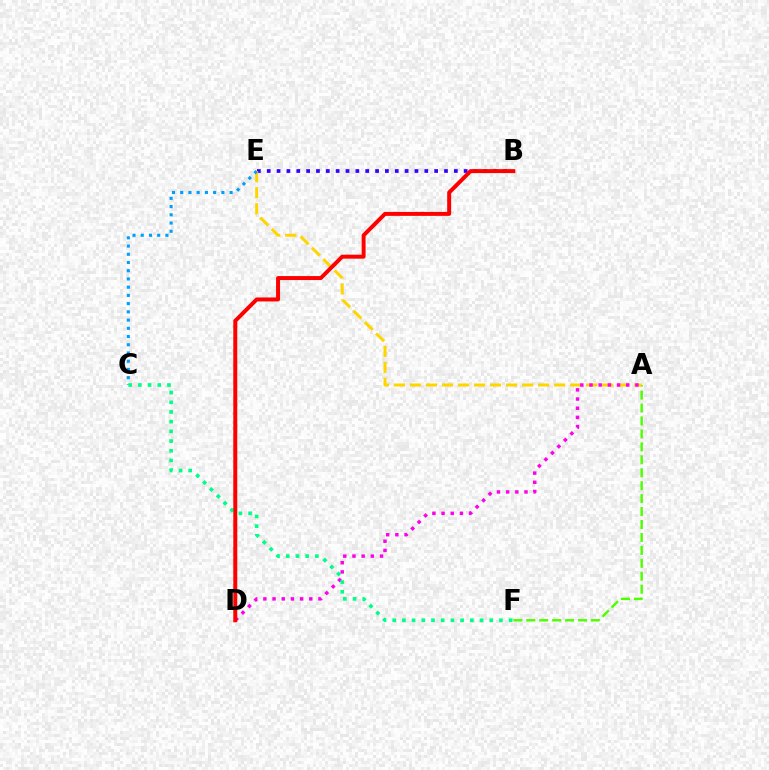{('B', 'E'): [{'color': '#3700ff', 'line_style': 'dotted', 'thickness': 2.68}], ('A', 'F'): [{'color': '#4fff00', 'line_style': 'dashed', 'thickness': 1.76}], ('A', 'E'): [{'color': '#ffd500', 'line_style': 'dashed', 'thickness': 2.18}], ('C', 'E'): [{'color': '#009eff', 'line_style': 'dotted', 'thickness': 2.23}], ('A', 'D'): [{'color': '#ff00ed', 'line_style': 'dotted', 'thickness': 2.49}], ('C', 'F'): [{'color': '#00ff86', 'line_style': 'dotted', 'thickness': 2.64}], ('B', 'D'): [{'color': '#ff0000', 'line_style': 'solid', 'thickness': 2.86}]}